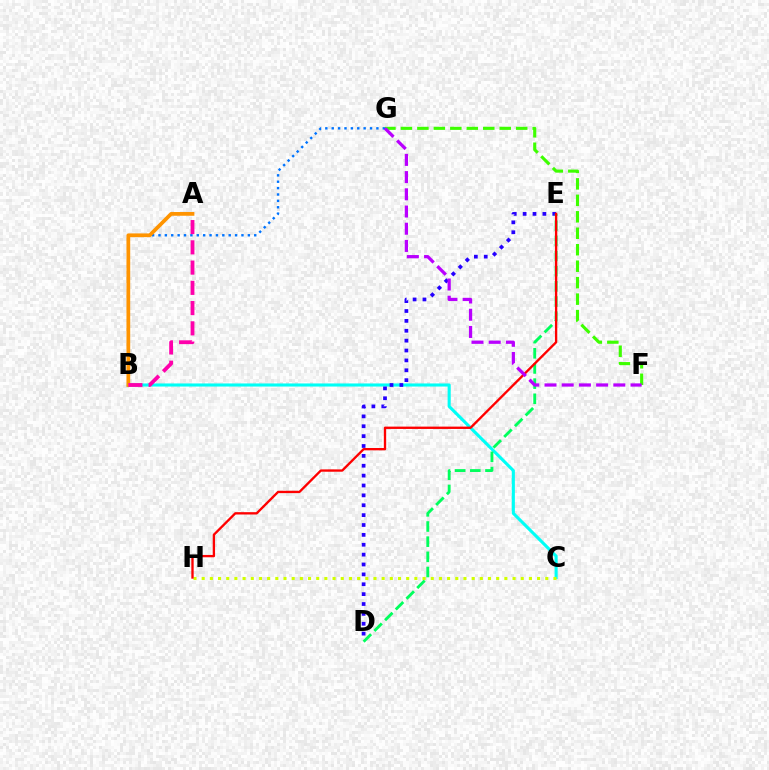{('B', 'C'): [{'color': '#00fff6', 'line_style': 'solid', 'thickness': 2.23}], ('D', 'E'): [{'color': '#2500ff', 'line_style': 'dotted', 'thickness': 2.68}, {'color': '#00ff5c', 'line_style': 'dashed', 'thickness': 2.06}], ('C', 'H'): [{'color': '#d1ff00', 'line_style': 'dotted', 'thickness': 2.22}], ('B', 'G'): [{'color': '#0074ff', 'line_style': 'dotted', 'thickness': 1.73}], ('F', 'G'): [{'color': '#3dff00', 'line_style': 'dashed', 'thickness': 2.24}, {'color': '#b900ff', 'line_style': 'dashed', 'thickness': 2.34}], ('E', 'H'): [{'color': '#ff0000', 'line_style': 'solid', 'thickness': 1.68}], ('A', 'B'): [{'color': '#ff9400', 'line_style': 'solid', 'thickness': 2.69}, {'color': '#ff00ac', 'line_style': 'dashed', 'thickness': 2.75}]}